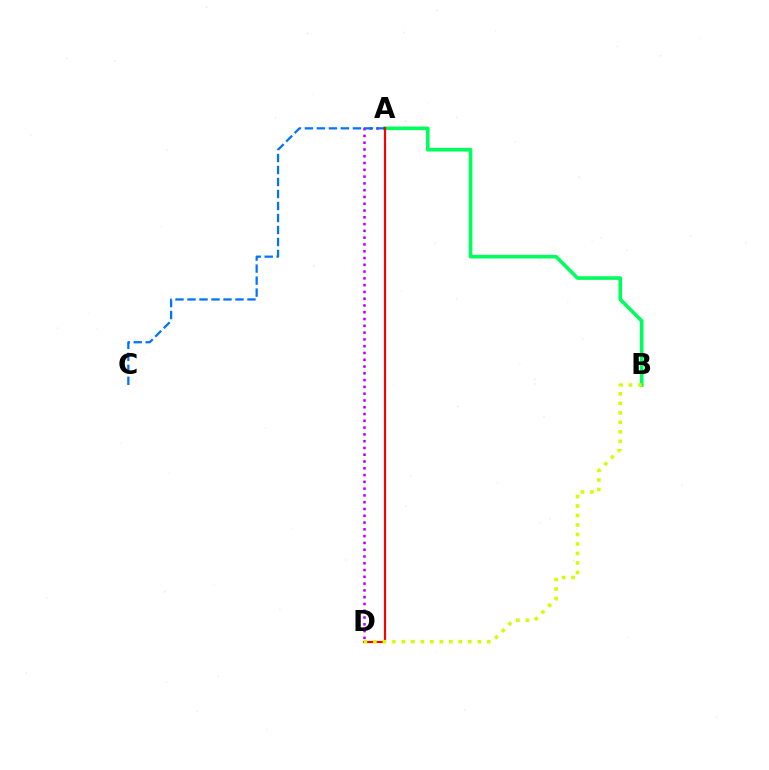{('A', 'D'): [{'color': '#b900ff', 'line_style': 'dotted', 'thickness': 1.84}, {'color': '#ff0000', 'line_style': 'solid', 'thickness': 1.57}], ('A', 'B'): [{'color': '#00ff5c', 'line_style': 'solid', 'thickness': 2.61}], ('A', 'C'): [{'color': '#0074ff', 'line_style': 'dashed', 'thickness': 1.63}], ('B', 'D'): [{'color': '#d1ff00', 'line_style': 'dotted', 'thickness': 2.58}]}